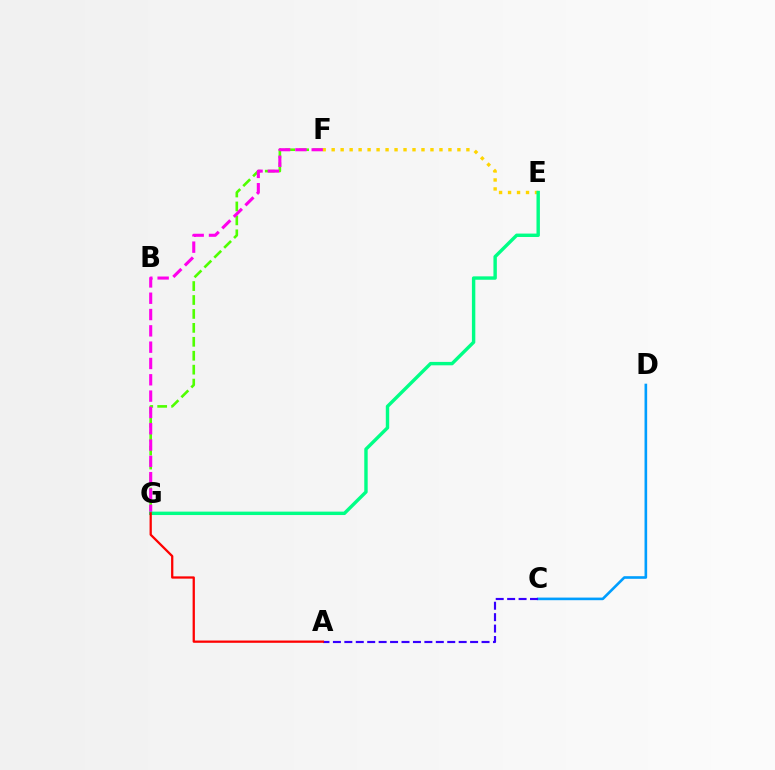{('F', 'G'): [{'color': '#4fff00', 'line_style': 'dashed', 'thickness': 1.89}, {'color': '#ff00ed', 'line_style': 'dashed', 'thickness': 2.22}], ('E', 'F'): [{'color': '#ffd500', 'line_style': 'dotted', 'thickness': 2.44}], ('C', 'D'): [{'color': '#009eff', 'line_style': 'solid', 'thickness': 1.89}], ('A', 'C'): [{'color': '#3700ff', 'line_style': 'dashed', 'thickness': 1.55}], ('E', 'G'): [{'color': '#00ff86', 'line_style': 'solid', 'thickness': 2.45}], ('A', 'G'): [{'color': '#ff0000', 'line_style': 'solid', 'thickness': 1.63}]}